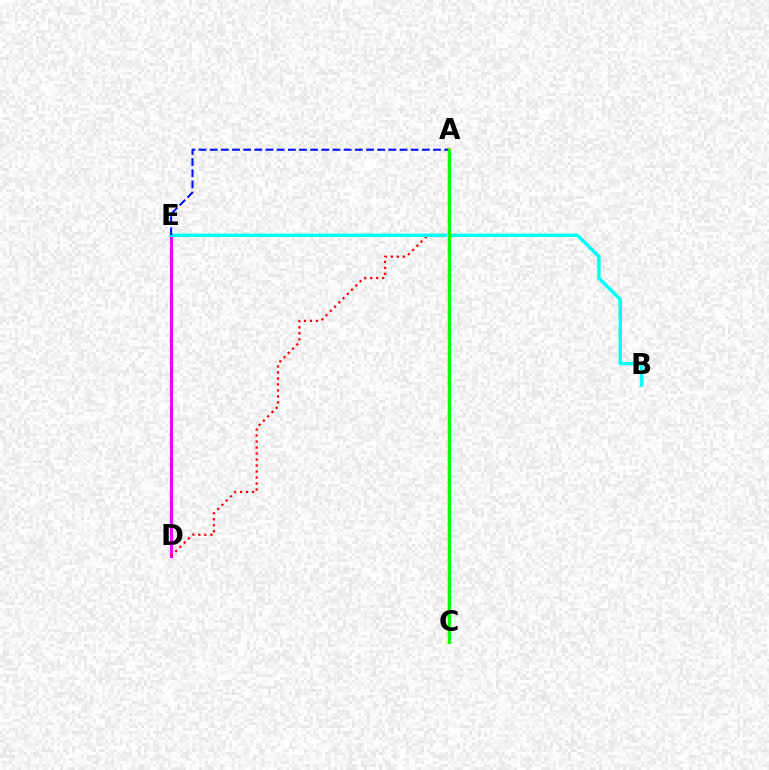{('D', 'E'): [{'color': '#ee00ff', 'line_style': 'solid', 'thickness': 2.23}], ('A', 'D'): [{'color': '#ff0000', 'line_style': 'dotted', 'thickness': 1.63}], ('B', 'E'): [{'color': '#00fff6', 'line_style': 'solid', 'thickness': 2.49}], ('A', 'C'): [{'color': '#fcf500', 'line_style': 'solid', 'thickness': 2.77}, {'color': '#08ff00', 'line_style': 'solid', 'thickness': 2.22}], ('A', 'E'): [{'color': '#0010ff', 'line_style': 'dashed', 'thickness': 1.52}]}